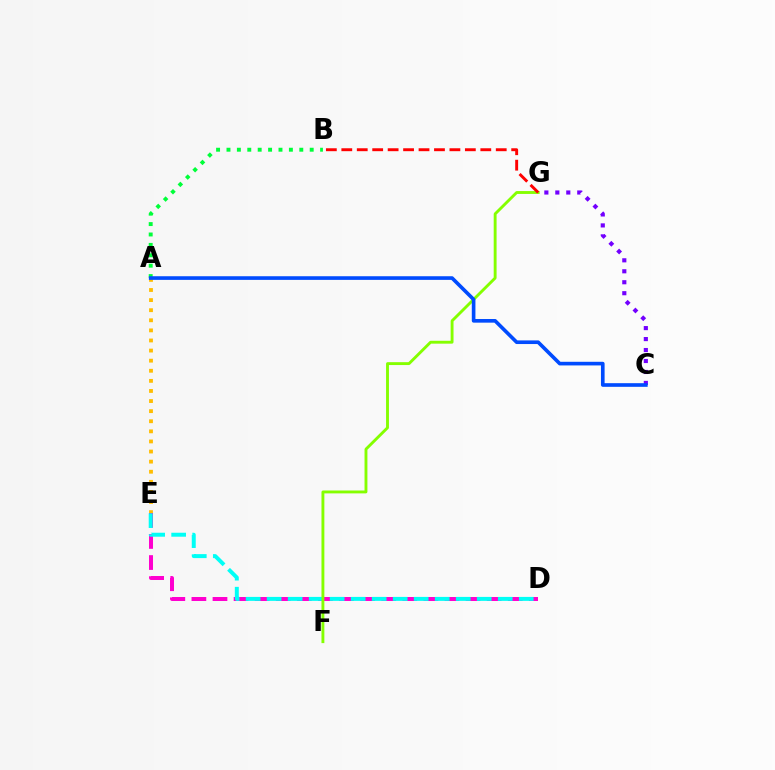{('D', 'E'): [{'color': '#ff00cf', 'line_style': 'dashed', 'thickness': 2.86}, {'color': '#00fff6', 'line_style': 'dashed', 'thickness': 2.85}], ('F', 'G'): [{'color': '#84ff00', 'line_style': 'solid', 'thickness': 2.07}], ('A', 'E'): [{'color': '#ffbd00', 'line_style': 'dotted', 'thickness': 2.74}], ('A', 'B'): [{'color': '#00ff39', 'line_style': 'dotted', 'thickness': 2.83}], ('C', 'G'): [{'color': '#7200ff', 'line_style': 'dotted', 'thickness': 2.98}], ('B', 'G'): [{'color': '#ff0000', 'line_style': 'dashed', 'thickness': 2.1}], ('A', 'C'): [{'color': '#004bff', 'line_style': 'solid', 'thickness': 2.62}]}